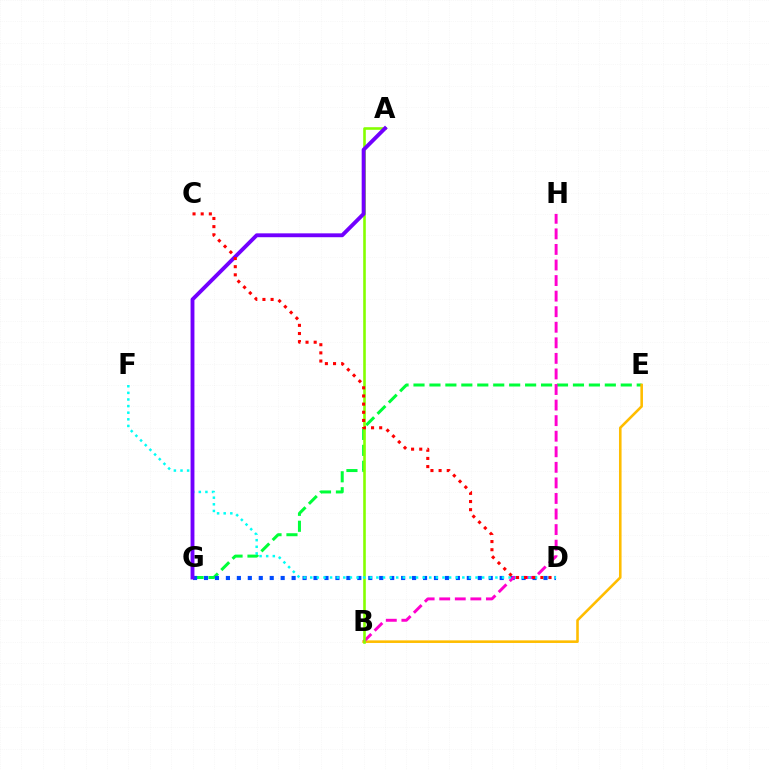{('E', 'G'): [{'color': '#00ff39', 'line_style': 'dashed', 'thickness': 2.17}], ('D', 'G'): [{'color': '#004bff', 'line_style': 'dotted', 'thickness': 2.98}], ('B', 'E'): [{'color': '#ffbd00', 'line_style': 'solid', 'thickness': 1.86}], ('B', 'H'): [{'color': '#ff00cf', 'line_style': 'dashed', 'thickness': 2.11}], ('A', 'B'): [{'color': '#84ff00', 'line_style': 'solid', 'thickness': 1.88}], ('D', 'F'): [{'color': '#00fff6', 'line_style': 'dotted', 'thickness': 1.8}], ('A', 'G'): [{'color': '#7200ff', 'line_style': 'solid', 'thickness': 2.79}], ('C', 'D'): [{'color': '#ff0000', 'line_style': 'dotted', 'thickness': 2.21}]}